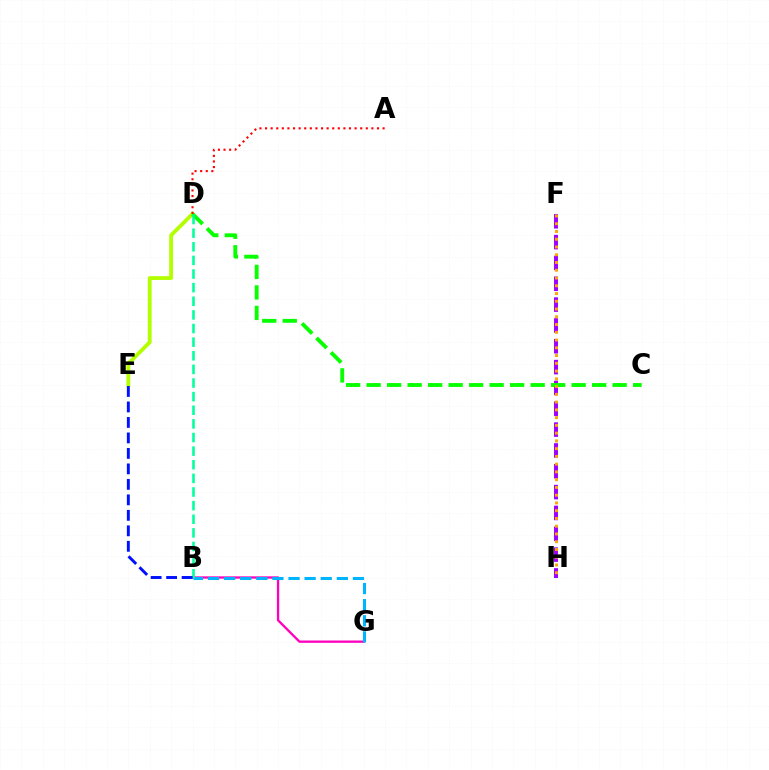{('D', 'E'): [{'color': '#b3ff00', 'line_style': 'solid', 'thickness': 2.76}], ('F', 'H'): [{'color': '#9b00ff', 'line_style': 'dashed', 'thickness': 2.83}, {'color': '#ffa500', 'line_style': 'dotted', 'thickness': 2.11}], ('C', 'D'): [{'color': '#08ff00', 'line_style': 'dashed', 'thickness': 2.78}], ('B', 'G'): [{'color': '#ff00bd', 'line_style': 'solid', 'thickness': 1.67}, {'color': '#00b5ff', 'line_style': 'dashed', 'thickness': 2.19}], ('B', 'D'): [{'color': '#00ff9d', 'line_style': 'dashed', 'thickness': 1.85}], ('B', 'E'): [{'color': '#0010ff', 'line_style': 'dashed', 'thickness': 2.1}], ('A', 'D'): [{'color': '#ff0000', 'line_style': 'dotted', 'thickness': 1.52}]}